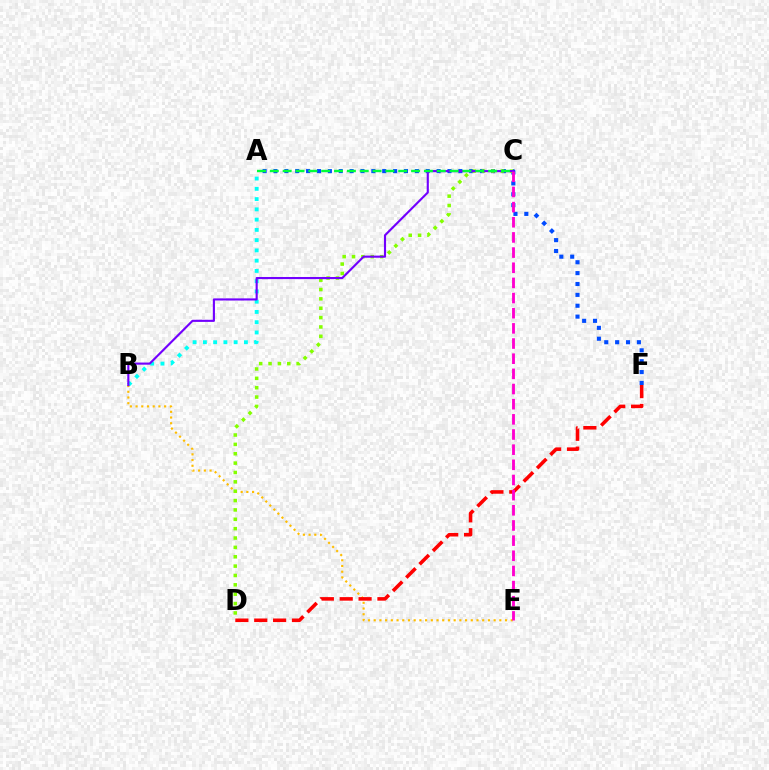{('A', 'B'): [{'color': '#00fff6', 'line_style': 'dotted', 'thickness': 2.79}], ('A', 'F'): [{'color': '#004bff', 'line_style': 'dotted', 'thickness': 2.95}], ('B', 'E'): [{'color': '#ffbd00', 'line_style': 'dotted', 'thickness': 1.55}], ('D', 'F'): [{'color': '#ff0000', 'line_style': 'dashed', 'thickness': 2.56}], ('C', 'D'): [{'color': '#84ff00', 'line_style': 'dotted', 'thickness': 2.54}], ('B', 'C'): [{'color': '#7200ff', 'line_style': 'solid', 'thickness': 1.53}], ('A', 'C'): [{'color': '#00ff39', 'line_style': 'dashed', 'thickness': 1.74}], ('C', 'E'): [{'color': '#ff00cf', 'line_style': 'dashed', 'thickness': 2.06}]}